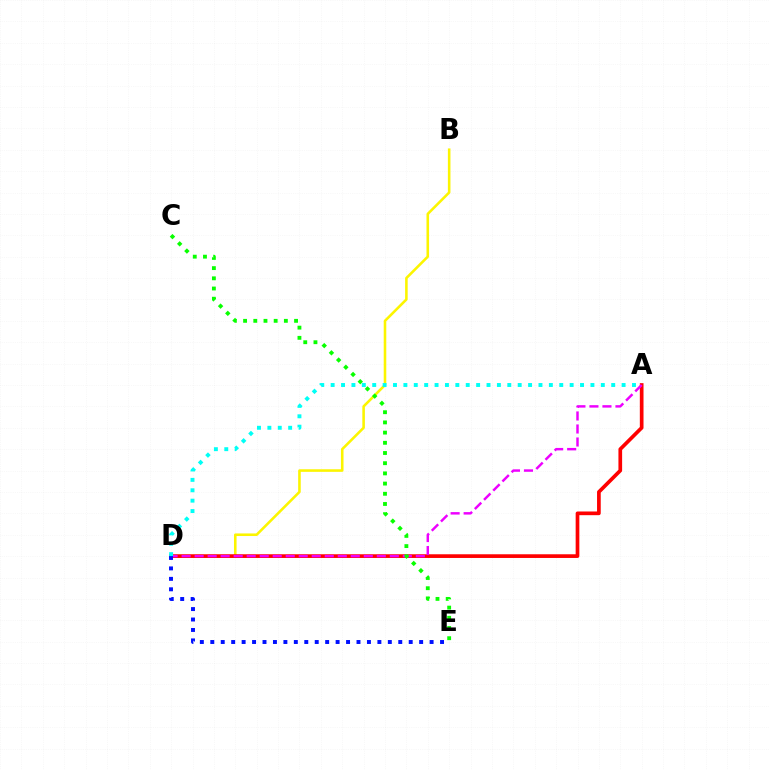{('B', 'D'): [{'color': '#fcf500', 'line_style': 'solid', 'thickness': 1.86}], ('A', 'D'): [{'color': '#ff0000', 'line_style': 'solid', 'thickness': 2.66}, {'color': '#ee00ff', 'line_style': 'dashed', 'thickness': 1.77}, {'color': '#00fff6', 'line_style': 'dotted', 'thickness': 2.82}], ('C', 'E'): [{'color': '#08ff00', 'line_style': 'dotted', 'thickness': 2.77}], ('D', 'E'): [{'color': '#0010ff', 'line_style': 'dotted', 'thickness': 2.84}]}